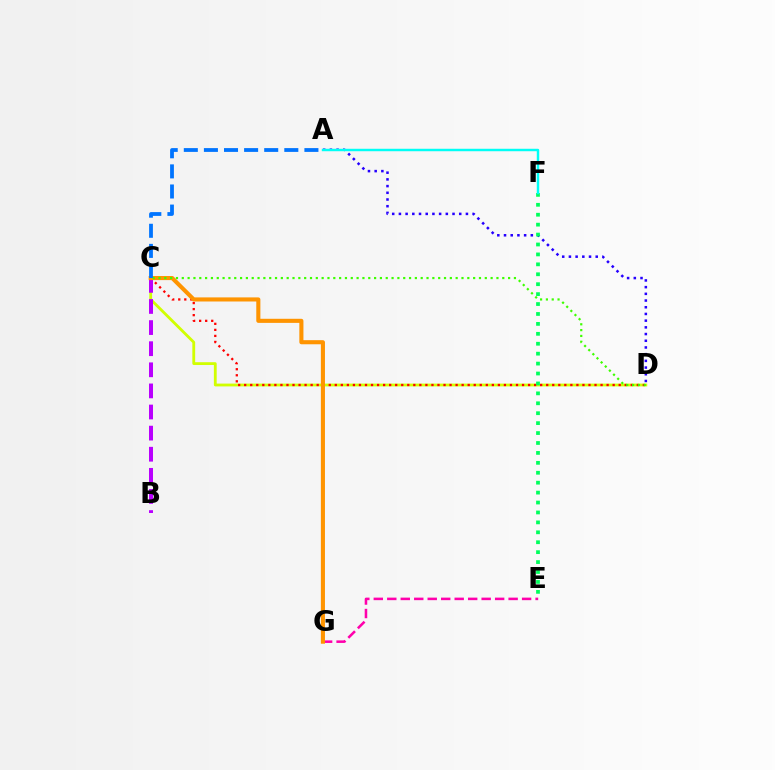{('C', 'D'): [{'color': '#d1ff00', 'line_style': 'solid', 'thickness': 2.02}, {'color': '#ff0000', 'line_style': 'dotted', 'thickness': 1.64}, {'color': '#3dff00', 'line_style': 'dotted', 'thickness': 1.58}], ('E', 'G'): [{'color': '#ff00ac', 'line_style': 'dashed', 'thickness': 1.83}], ('A', 'D'): [{'color': '#2500ff', 'line_style': 'dotted', 'thickness': 1.82}], ('B', 'C'): [{'color': '#b900ff', 'line_style': 'dashed', 'thickness': 2.87}], ('C', 'G'): [{'color': '#ff9400', 'line_style': 'solid', 'thickness': 2.95}], ('A', 'C'): [{'color': '#0074ff', 'line_style': 'dashed', 'thickness': 2.73}], ('E', 'F'): [{'color': '#00ff5c', 'line_style': 'dotted', 'thickness': 2.7}], ('A', 'F'): [{'color': '#00fff6', 'line_style': 'solid', 'thickness': 1.77}]}